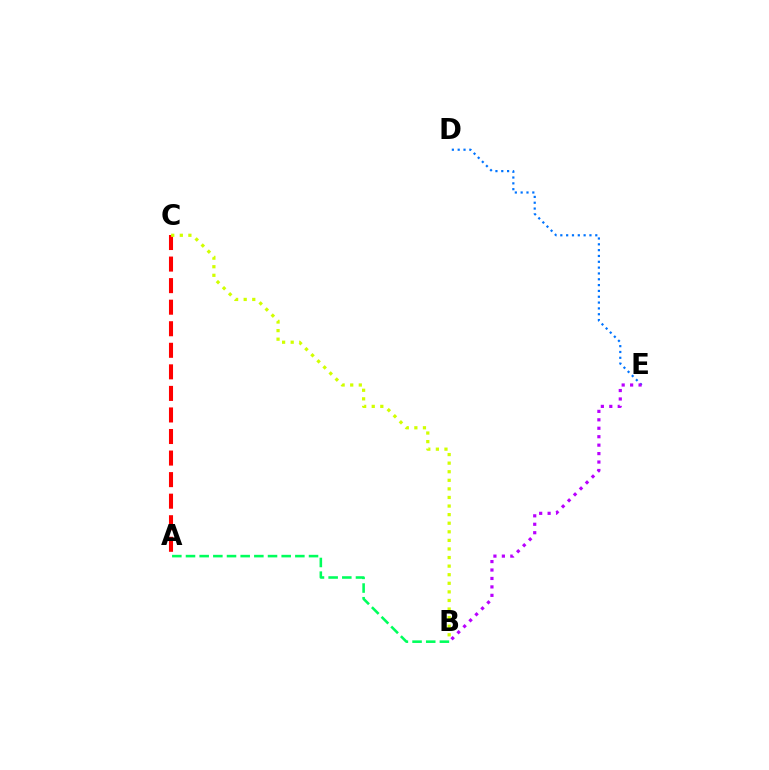{('A', 'B'): [{'color': '#00ff5c', 'line_style': 'dashed', 'thickness': 1.86}], ('A', 'C'): [{'color': '#ff0000', 'line_style': 'dashed', 'thickness': 2.93}], ('D', 'E'): [{'color': '#0074ff', 'line_style': 'dotted', 'thickness': 1.58}], ('B', 'C'): [{'color': '#d1ff00', 'line_style': 'dotted', 'thickness': 2.33}], ('B', 'E'): [{'color': '#b900ff', 'line_style': 'dotted', 'thickness': 2.29}]}